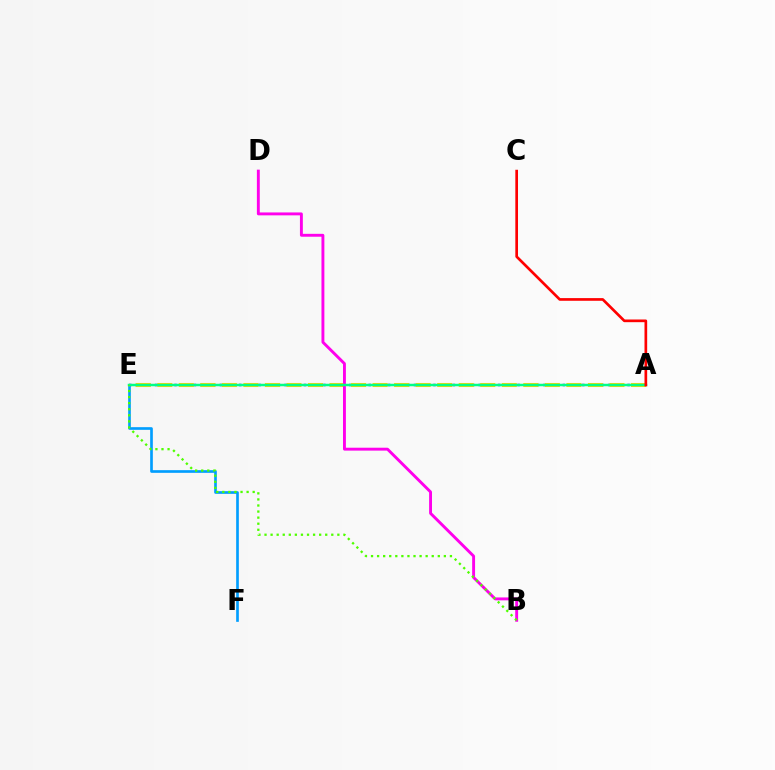{('A', 'E'): [{'color': '#3700ff', 'line_style': 'dotted', 'thickness': 1.76}, {'color': '#ffd500', 'line_style': 'dashed', 'thickness': 2.93}, {'color': '#00ff86', 'line_style': 'solid', 'thickness': 1.79}], ('E', 'F'): [{'color': '#009eff', 'line_style': 'solid', 'thickness': 1.92}], ('B', 'D'): [{'color': '#ff00ed', 'line_style': 'solid', 'thickness': 2.09}], ('A', 'C'): [{'color': '#ff0000', 'line_style': 'solid', 'thickness': 1.93}], ('B', 'E'): [{'color': '#4fff00', 'line_style': 'dotted', 'thickness': 1.65}]}